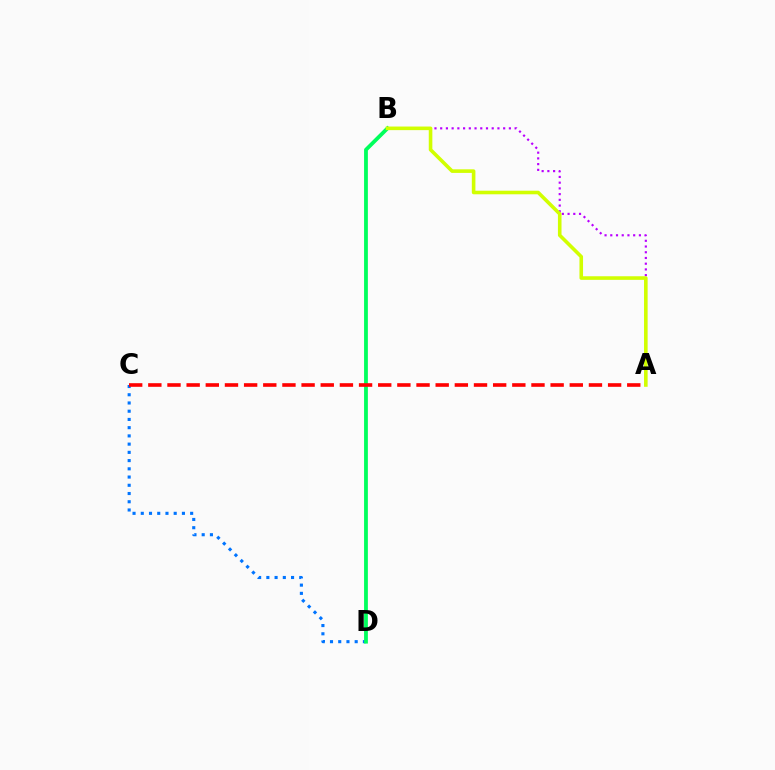{('C', 'D'): [{'color': '#0074ff', 'line_style': 'dotted', 'thickness': 2.24}], ('A', 'B'): [{'color': '#b900ff', 'line_style': 'dotted', 'thickness': 1.56}, {'color': '#d1ff00', 'line_style': 'solid', 'thickness': 2.58}], ('B', 'D'): [{'color': '#00ff5c', 'line_style': 'solid', 'thickness': 2.73}], ('A', 'C'): [{'color': '#ff0000', 'line_style': 'dashed', 'thickness': 2.6}]}